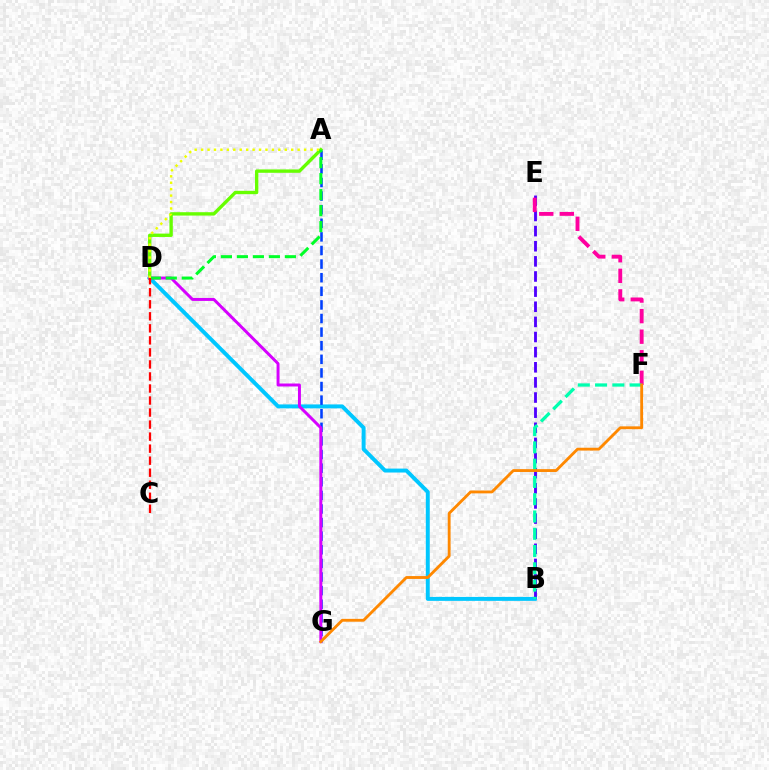{('B', 'E'): [{'color': '#4f00ff', 'line_style': 'dashed', 'thickness': 2.06}], ('B', 'D'): [{'color': '#00c7ff', 'line_style': 'solid', 'thickness': 2.84}], ('A', 'G'): [{'color': '#003fff', 'line_style': 'dashed', 'thickness': 1.85}], ('A', 'D'): [{'color': '#66ff00', 'line_style': 'solid', 'thickness': 2.42}, {'color': '#00ff27', 'line_style': 'dashed', 'thickness': 2.17}, {'color': '#eeff00', 'line_style': 'dotted', 'thickness': 1.75}], ('E', 'F'): [{'color': '#ff00a0', 'line_style': 'dashed', 'thickness': 2.79}], ('D', 'G'): [{'color': '#d600ff', 'line_style': 'solid', 'thickness': 2.13}], ('B', 'F'): [{'color': '#00ffaf', 'line_style': 'dashed', 'thickness': 2.35}], ('F', 'G'): [{'color': '#ff8800', 'line_style': 'solid', 'thickness': 2.05}], ('C', 'D'): [{'color': '#ff0000', 'line_style': 'dashed', 'thickness': 1.63}]}